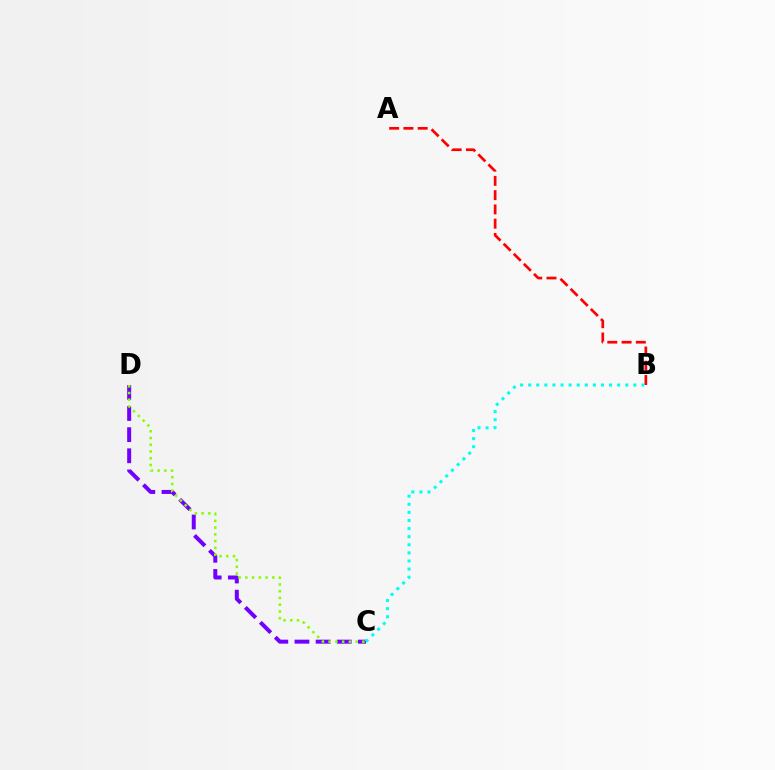{('A', 'B'): [{'color': '#ff0000', 'line_style': 'dashed', 'thickness': 1.94}], ('C', 'D'): [{'color': '#7200ff', 'line_style': 'dashed', 'thickness': 2.87}, {'color': '#84ff00', 'line_style': 'dotted', 'thickness': 1.83}], ('B', 'C'): [{'color': '#00fff6', 'line_style': 'dotted', 'thickness': 2.2}]}